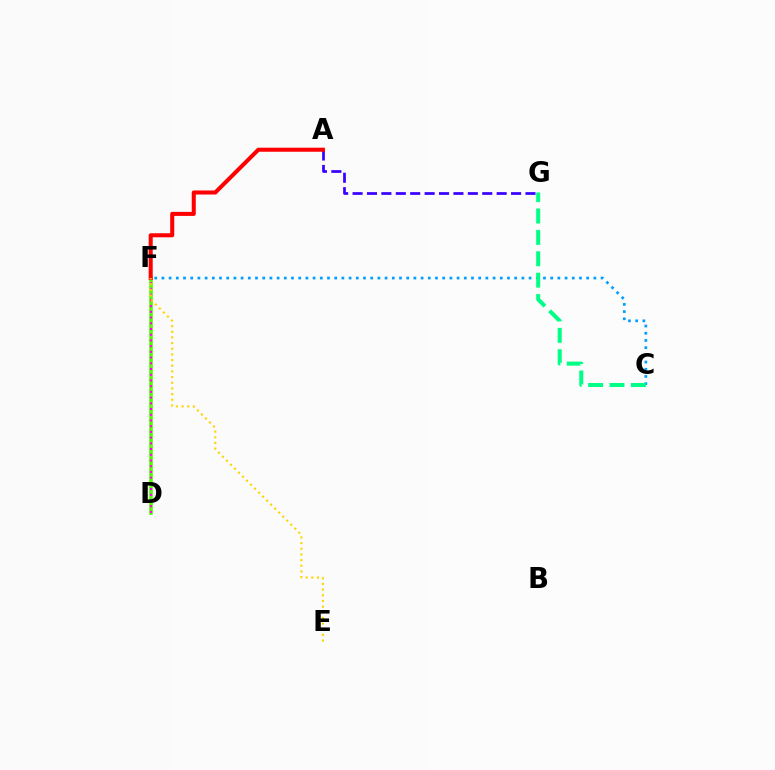{('A', 'G'): [{'color': '#3700ff', 'line_style': 'dashed', 'thickness': 1.96}], ('C', 'F'): [{'color': '#009eff', 'line_style': 'dotted', 'thickness': 1.96}], ('C', 'G'): [{'color': '#00ff86', 'line_style': 'dashed', 'thickness': 2.9}], ('D', 'F'): [{'color': '#4fff00', 'line_style': 'solid', 'thickness': 2.57}, {'color': '#ff00ed', 'line_style': 'dotted', 'thickness': 1.55}], ('A', 'F'): [{'color': '#ff0000', 'line_style': 'solid', 'thickness': 2.91}], ('E', 'F'): [{'color': '#ffd500', 'line_style': 'dotted', 'thickness': 1.54}]}